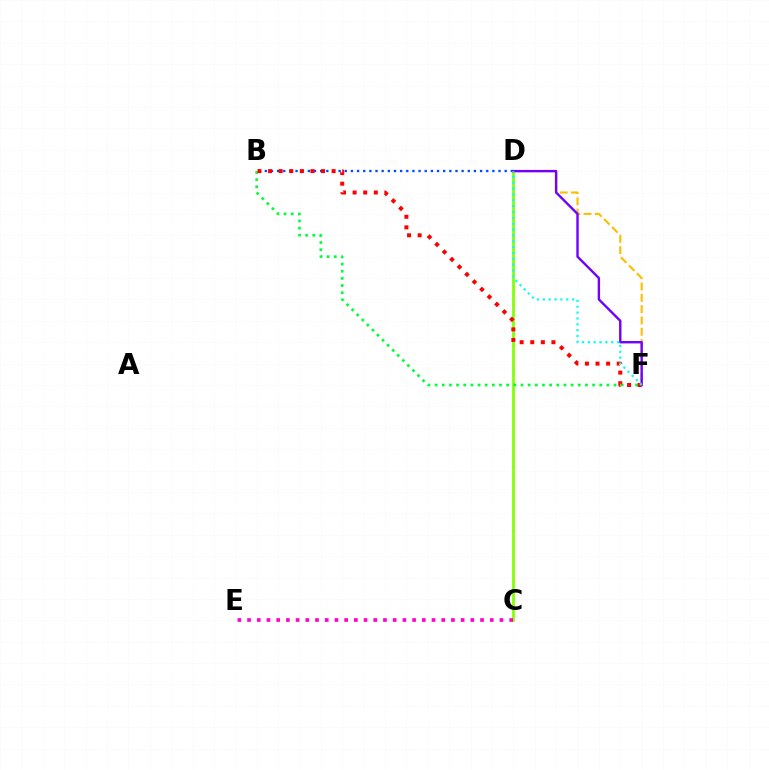{('C', 'D'): [{'color': '#84ff00', 'line_style': 'solid', 'thickness': 1.97}], ('B', 'D'): [{'color': '#004bff', 'line_style': 'dotted', 'thickness': 1.67}], ('B', 'F'): [{'color': '#00ff39', 'line_style': 'dotted', 'thickness': 1.95}, {'color': '#ff0000', 'line_style': 'dotted', 'thickness': 2.88}], ('C', 'E'): [{'color': '#ff00cf', 'line_style': 'dotted', 'thickness': 2.64}], ('D', 'F'): [{'color': '#ffbd00', 'line_style': 'dashed', 'thickness': 1.54}, {'color': '#7200ff', 'line_style': 'solid', 'thickness': 1.72}, {'color': '#00fff6', 'line_style': 'dotted', 'thickness': 1.59}]}